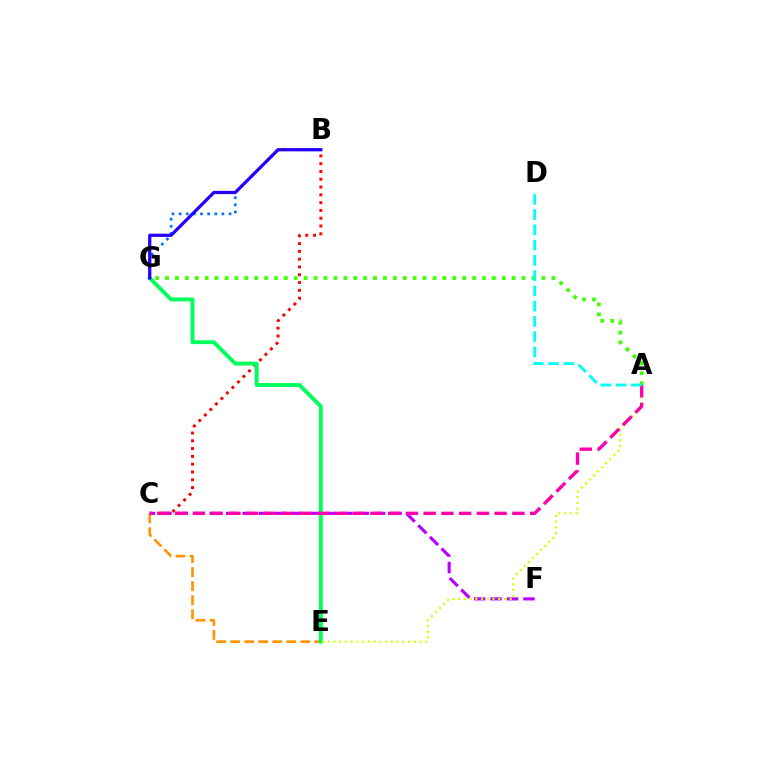{('C', 'E'): [{'color': '#ff9400', 'line_style': 'dashed', 'thickness': 1.91}], ('B', 'G'): [{'color': '#0074ff', 'line_style': 'dotted', 'thickness': 1.94}, {'color': '#2500ff', 'line_style': 'solid', 'thickness': 2.32}], ('B', 'C'): [{'color': '#ff0000', 'line_style': 'dotted', 'thickness': 2.12}], ('A', 'G'): [{'color': '#3dff00', 'line_style': 'dotted', 'thickness': 2.69}], ('C', 'F'): [{'color': '#b900ff', 'line_style': 'dashed', 'thickness': 2.23}], ('E', 'G'): [{'color': '#00ff5c', 'line_style': 'solid', 'thickness': 2.8}], ('A', 'E'): [{'color': '#d1ff00', 'line_style': 'dotted', 'thickness': 1.56}], ('A', 'C'): [{'color': '#ff00ac', 'line_style': 'dashed', 'thickness': 2.41}], ('A', 'D'): [{'color': '#00fff6', 'line_style': 'dashed', 'thickness': 2.07}]}